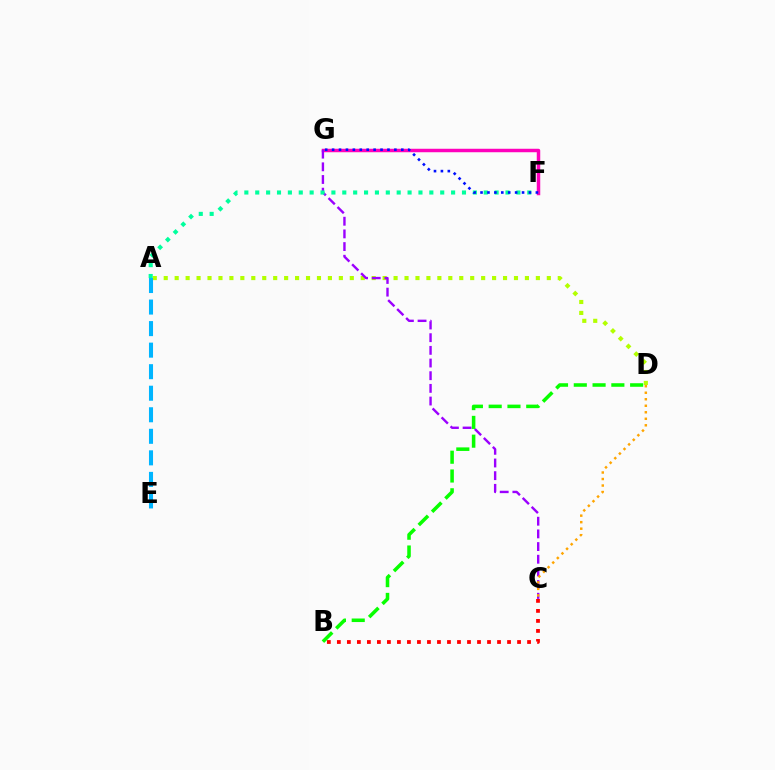{('A', 'D'): [{'color': '#b3ff00', 'line_style': 'dotted', 'thickness': 2.97}], ('A', 'E'): [{'color': '#00b5ff', 'line_style': 'dashed', 'thickness': 2.93}], ('F', 'G'): [{'color': '#ff00bd', 'line_style': 'solid', 'thickness': 2.5}, {'color': '#0010ff', 'line_style': 'dotted', 'thickness': 1.88}], ('C', 'G'): [{'color': '#9b00ff', 'line_style': 'dashed', 'thickness': 1.72}], ('C', 'D'): [{'color': '#ffa500', 'line_style': 'dotted', 'thickness': 1.77}], ('B', 'D'): [{'color': '#08ff00', 'line_style': 'dashed', 'thickness': 2.55}], ('A', 'F'): [{'color': '#00ff9d', 'line_style': 'dotted', 'thickness': 2.96}], ('B', 'C'): [{'color': '#ff0000', 'line_style': 'dotted', 'thickness': 2.72}]}